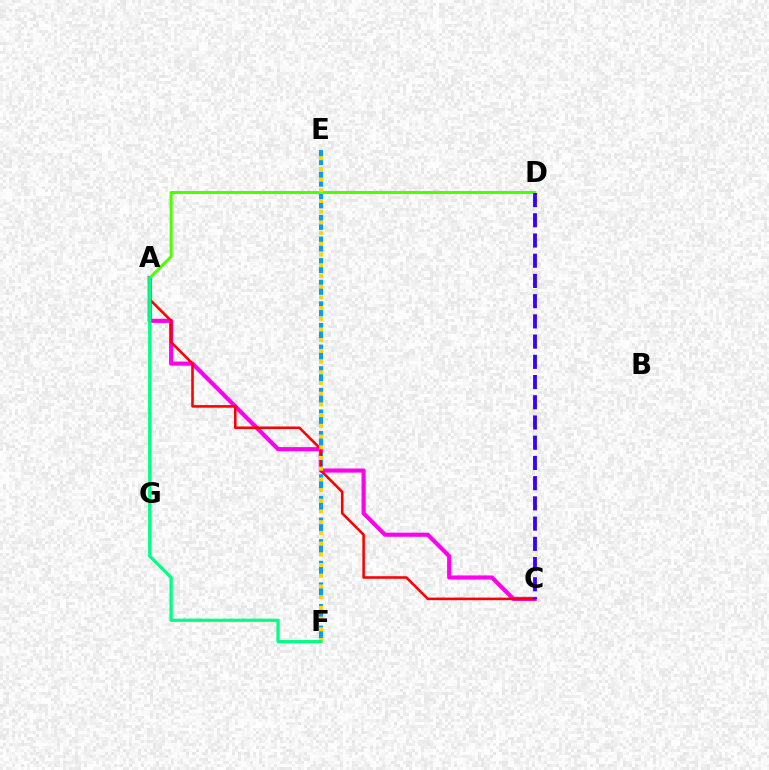{('A', 'C'): [{'color': '#ff00ed', 'line_style': 'solid', 'thickness': 2.96}, {'color': '#ff0000', 'line_style': 'solid', 'thickness': 1.85}], ('E', 'F'): [{'color': '#009eff', 'line_style': 'dashed', 'thickness': 2.94}, {'color': '#ffd500', 'line_style': 'dotted', 'thickness': 2.91}], ('A', 'D'): [{'color': '#4fff00', 'line_style': 'solid', 'thickness': 2.14}], ('A', 'F'): [{'color': '#00ff86', 'line_style': 'solid', 'thickness': 2.33}], ('C', 'D'): [{'color': '#3700ff', 'line_style': 'dashed', 'thickness': 2.75}]}